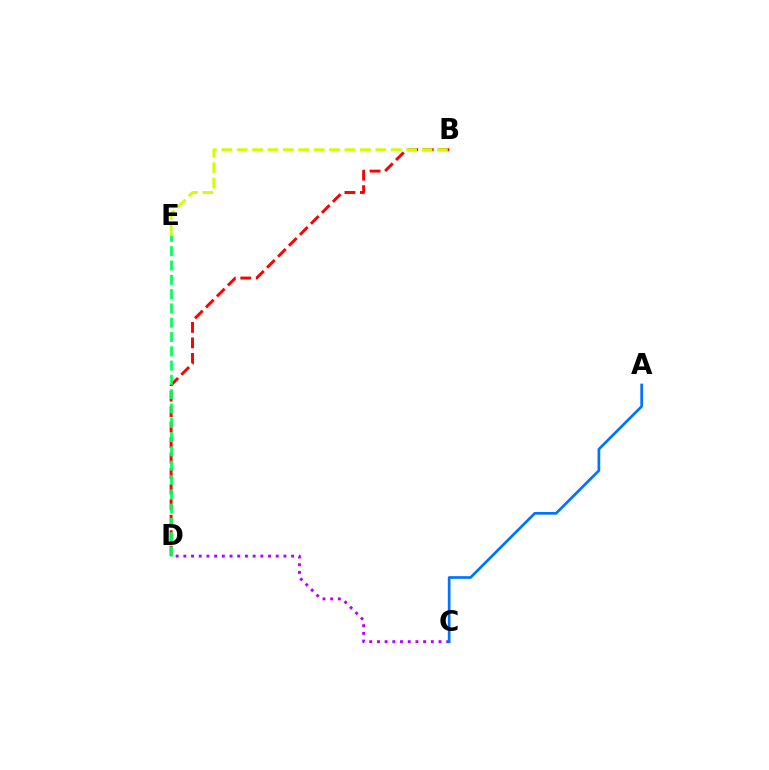{('C', 'D'): [{'color': '#b900ff', 'line_style': 'dotted', 'thickness': 2.09}], ('B', 'D'): [{'color': '#ff0000', 'line_style': 'dashed', 'thickness': 2.11}], ('D', 'E'): [{'color': '#00ff5c', 'line_style': 'dashed', 'thickness': 1.94}], ('B', 'E'): [{'color': '#d1ff00', 'line_style': 'dashed', 'thickness': 2.09}], ('A', 'C'): [{'color': '#0074ff', 'line_style': 'solid', 'thickness': 1.94}]}